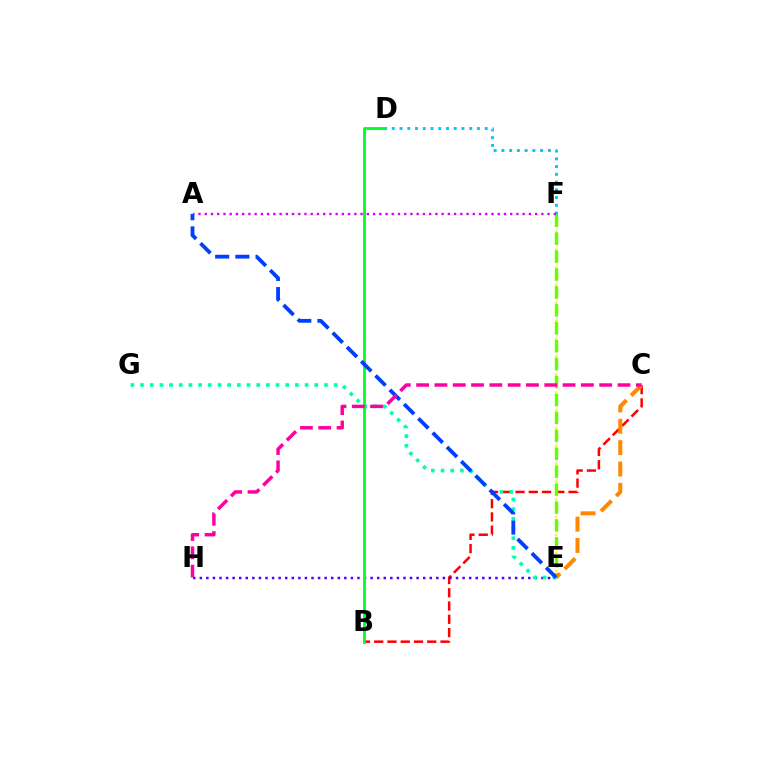{('B', 'C'): [{'color': '#ff0000', 'line_style': 'dashed', 'thickness': 1.8}], ('E', 'H'): [{'color': '#4f00ff', 'line_style': 'dotted', 'thickness': 1.78}], ('E', 'F'): [{'color': '#eeff00', 'line_style': 'dotted', 'thickness': 1.62}, {'color': '#66ff00', 'line_style': 'dashed', 'thickness': 2.43}], ('E', 'G'): [{'color': '#00ffaf', 'line_style': 'dotted', 'thickness': 2.63}], ('C', 'E'): [{'color': '#ff8800', 'line_style': 'dashed', 'thickness': 2.9}], ('B', 'D'): [{'color': '#00ff27', 'line_style': 'solid', 'thickness': 2.06}], ('A', 'E'): [{'color': '#003fff', 'line_style': 'dashed', 'thickness': 2.74}], ('D', 'F'): [{'color': '#00c7ff', 'line_style': 'dotted', 'thickness': 2.1}], ('C', 'H'): [{'color': '#ff00a0', 'line_style': 'dashed', 'thickness': 2.49}], ('A', 'F'): [{'color': '#d600ff', 'line_style': 'dotted', 'thickness': 1.69}]}